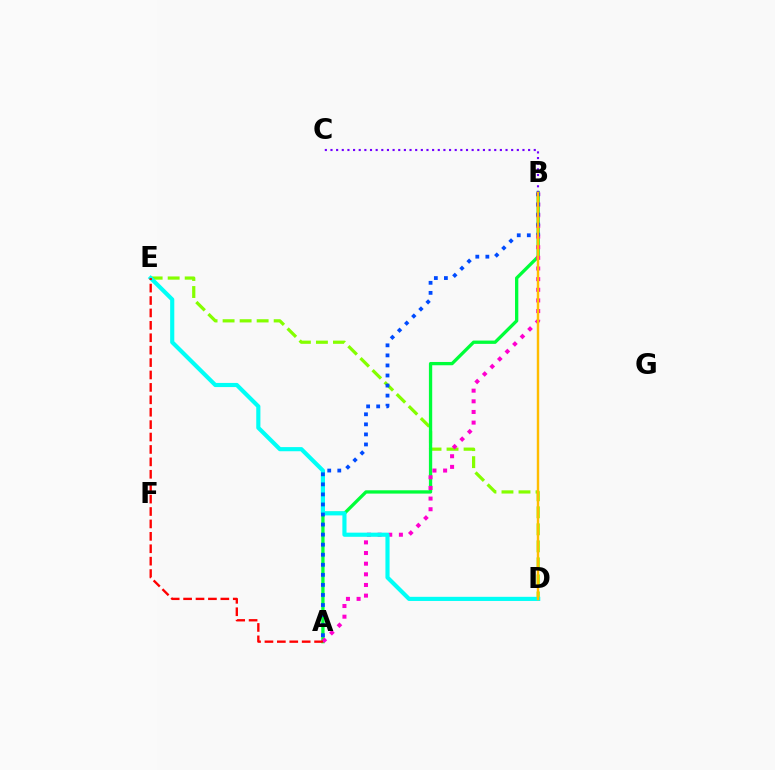{('D', 'E'): [{'color': '#84ff00', 'line_style': 'dashed', 'thickness': 2.31}, {'color': '#00fff6', 'line_style': 'solid', 'thickness': 2.98}], ('A', 'B'): [{'color': '#00ff39', 'line_style': 'solid', 'thickness': 2.37}, {'color': '#ff00cf', 'line_style': 'dotted', 'thickness': 2.89}, {'color': '#004bff', 'line_style': 'dotted', 'thickness': 2.73}], ('B', 'C'): [{'color': '#7200ff', 'line_style': 'dotted', 'thickness': 1.53}], ('A', 'E'): [{'color': '#ff0000', 'line_style': 'dashed', 'thickness': 1.69}], ('B', 'D'): [{'color': '#ffbd00', 'line_style': 'solid', 'thickness': 1.76}]}